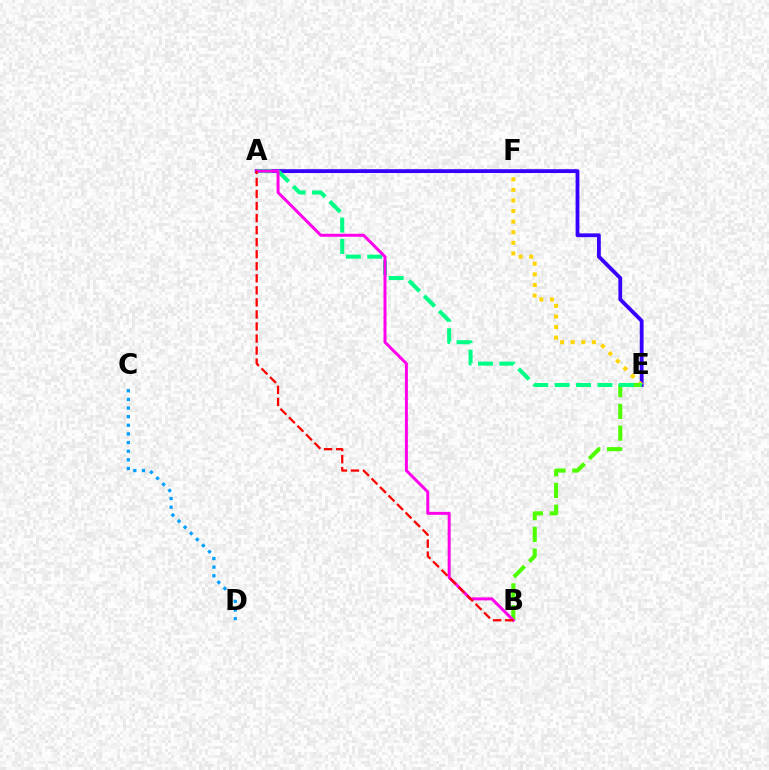{('C', 'D'): [{'color': '#009eff', 'line_style': 'dotted', 'thickness': 2.34}], ('A', 'E'): [{'color': '#3700ff', 'line_style': 'solid', 'thickness': 2.73}, {'color': '#00ff86', 'line_style': 'dashed', 'thickness': 2.91}], ('E', 'F'): [{'color': '#ffd500', 'line_style': 'dotted', 'thickness': 2.88}], ('B', 'E'): [{'color': '#4fff00', 'line_style': 'dashed', 'thickness': 2.96}], ('A', 'B'): [{'color': '#ff00ed', 'line_style': 'solid', 'thickness': 2.15}, {'color': '#ff0000', 'line_style': 'dashed', 'thickness': 1.64}]}